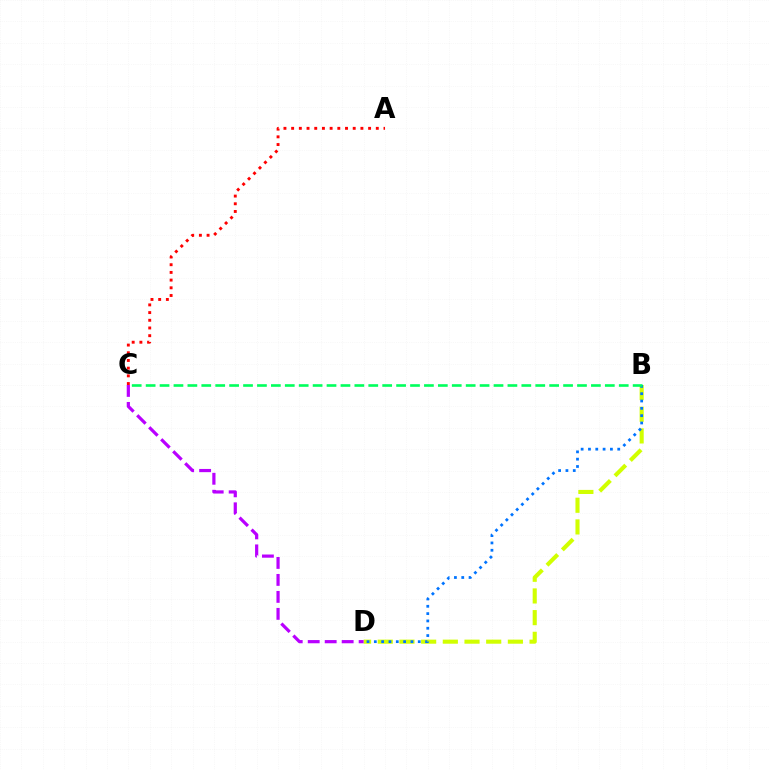{('B', 'D'): [{'color': '#d1ff00', 'line_style': 'dashed', 'thickness': 2.95}, {'color': '#0074ff', 'line_style': 'dotted', 'thickness': 1.99}], ('C', 'D'): [{'color': '#b900ff', 'line_style': 'dashed', 'thickness': 2.31}], ('A', 'C'): [{'color': '#ff0000', 'line_style': 'dotted', 'thickness': 2.09}], ('B', 'C'): [{'color': '#00ff5c', 'line_style': 'dashed', 'thickness': 1.89}]}